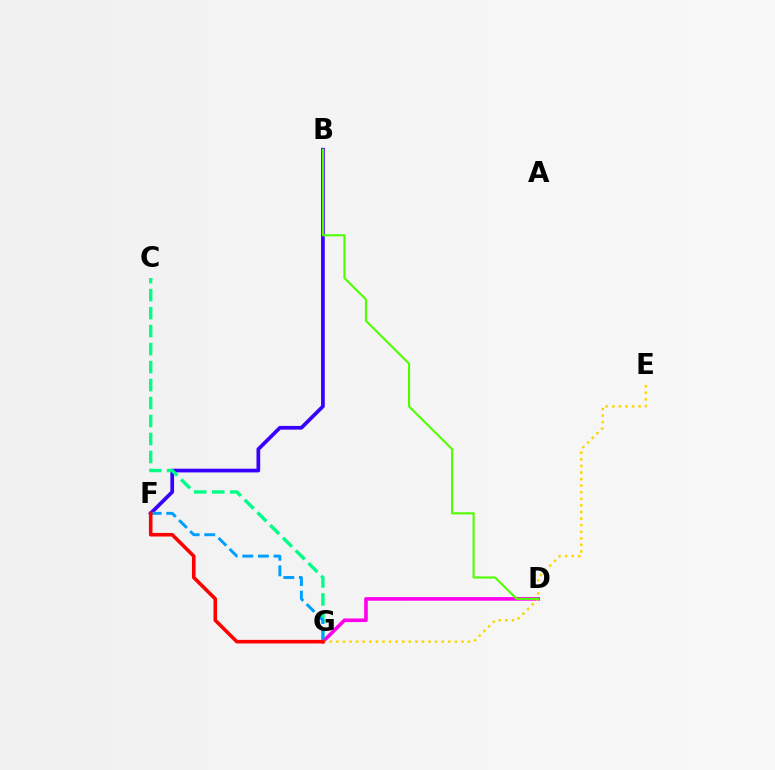{('B', 'F'): [{'color': '#3700ff', 'line_style': 'solid', 'thickness': 2.67}], ('C', 'G'): [{'color': '#00ff86', 'line_style': 'dashed', 'thickness': 2.44}], ('D', 'G'): [{'color': '#ff00ed', 'line_style': 'solid', 'thickness': 2.6}], ('F', 'G'): [{'color': '#009eff', 'line_style': 'dashed', 'thickness': 2.12}, {'color': '#ff0000', 'line_style': 'solid', 'thickness': 2.58}], ('E', 'G'): [{'color': '#ffd500', 'line_style': 'dotted', 'thickness': 1.79}], ('B', 'D'): [{'color': '#4fff00', 'line_style': 'solid', 'thickness': 1.51}]}